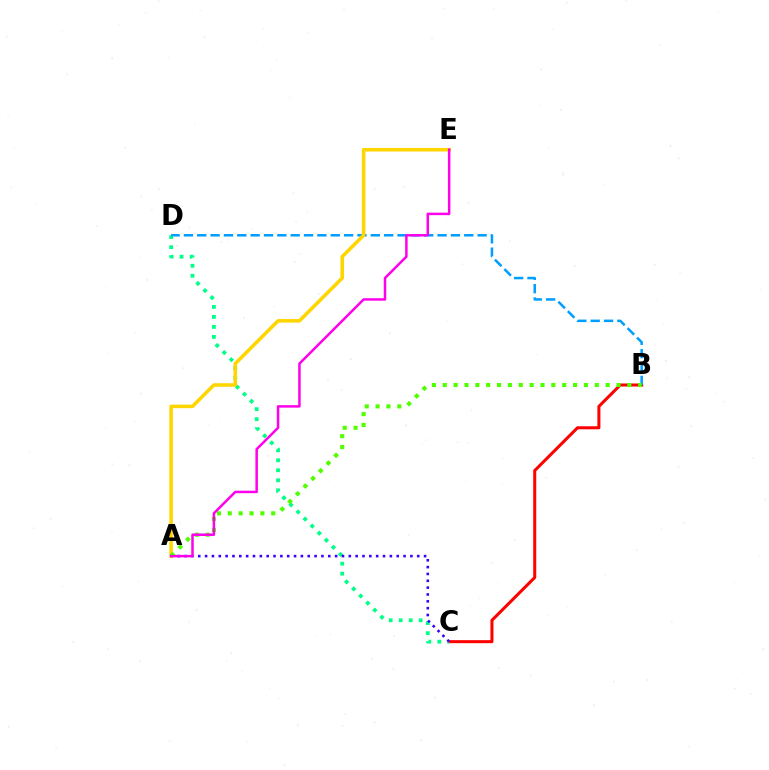{('B', 'C'): [{'color': '#ff0000', 'line_style': 'solid', 'thickness': 2.18}], ('C', 'D'): [{'color': '#00ff86', 'line_style': 'dotted', 'thickness': 2.72}], ('A', 'C'): [{'color': '#3700ff', 'line_style': 'dotted', 'thickness': 1.86}], ('B', 'D'): [{'color': '#009eff', 'line_style': 'dashed', 'thickness': 1.81}], ('A', 'E'): [{'color': '#ffd500', 'line_style': 'solid', 'thickness': 2.55}, {'color': '#ff00ed', 'line_style': 'solid', 'thickness': 1.8}], ('A', 'B'): [{'color': '#4fff00', 'line_style': 'dotted', 'thickness': 2.95}]}